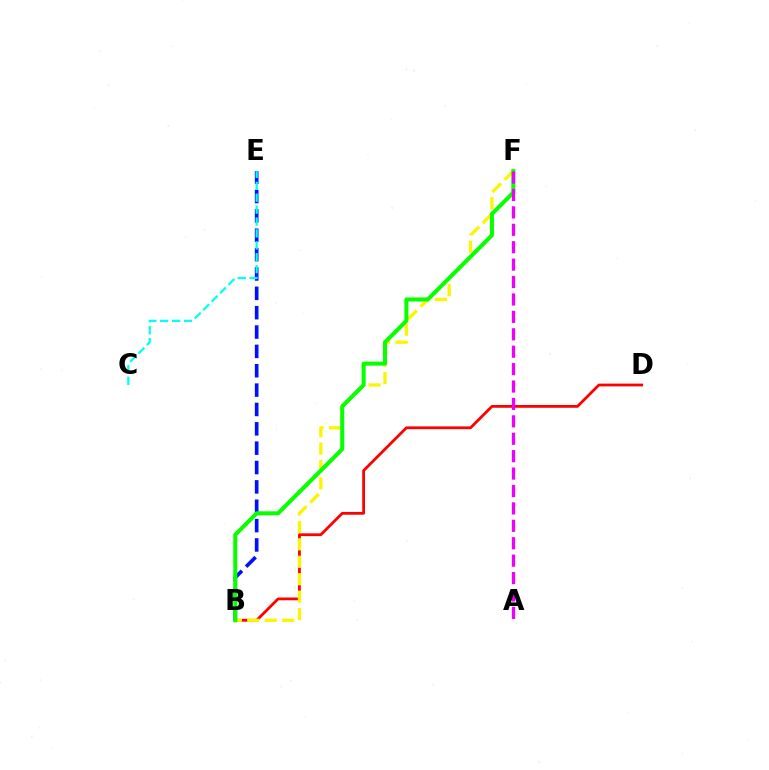{('B', 'D'): [{'color': '#ff0000', 'line_style': 'solid', 'thickness': 2.0}], ('B', 'F'): [{'color': '#fcf500', 'line_style': 'dashed', 'thickness': 2.37}, {'color': '#08ff00', 'line_style': 'solid', 'thickness': 2.9}], ('B', 'E'): [{'color': '#0010ff', 'line_style': 'dashed', 'thickness': 2.63}], ('C', 'E'): [{'color': '#00fff6', 'line_style': 'dashed', 'thickness': 1.62}], ('A', 'F'): [{'color': '#ee00ff', 'line_style': 'dashed', 'thickness': 2.37}]}